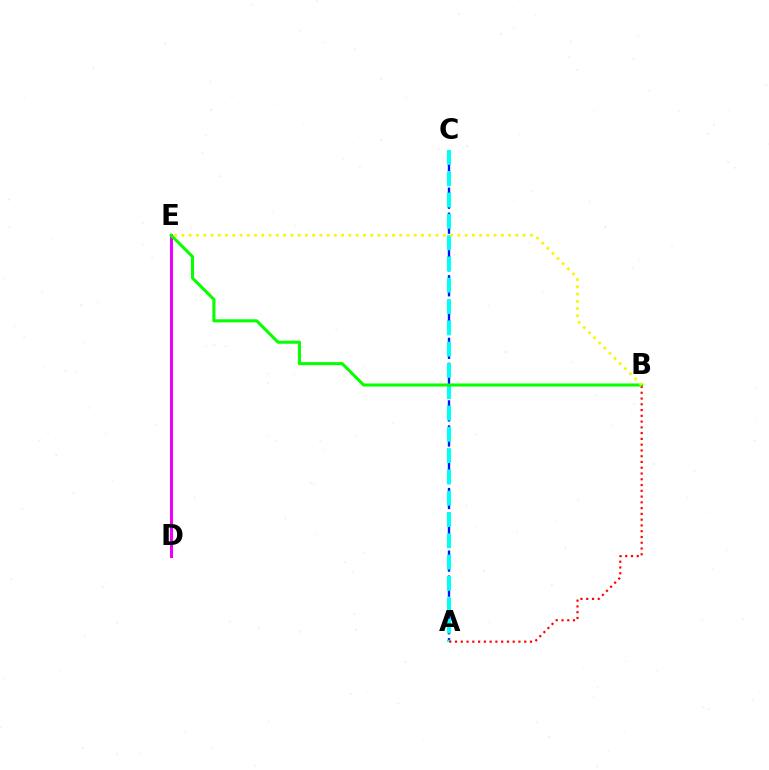{('A', 'C'): [{'color': '#0010ff', 'line_style': 'dashed', 'thickness': 1.7}, {'color': '#00fff6', 'line_style': 'dashed', 'thickness': 2.89}], ('D', 'E'): [{'color': '#ee00ff', 'line_style': 'solid', 'thickness': 2.18}], ('A', 'B'): [{'color': '#ff0000', 'line_style': 'dotted', 'thickness': 1.57}], ('B', 'E'): [{'color': '#08ff00', 'line_style': 'solid', 'thickness': 2.21}, {'color': '#fcf500', 'line_style': 'dotted', 'thickness': 1.97}]}